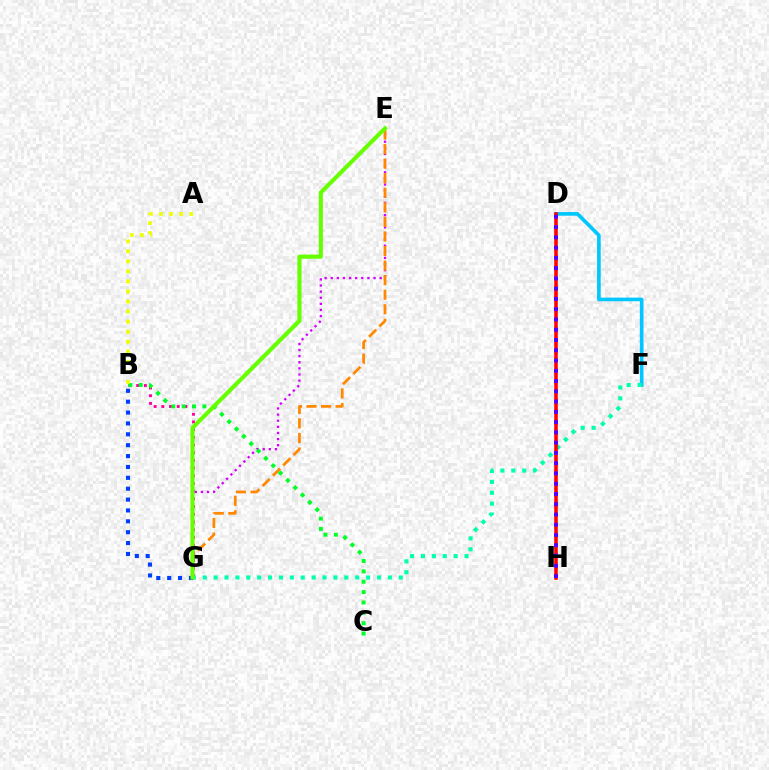{('E', 'G'): [{'color': '#d600ff', 'line_style': 'dotted', 'thickness': 1.66}, {'color': '#ff8800', 'line_style': 'dashed', 'thickness': 1.98}, {'color': '#66ff00', 'line_style': 'solid', 'thickness': 2.96}], ('B', 'G'): [{'color': '#ff00a0', 'line_style': 'dotted', 'thickness': 2.09}, {'color': '#003fff', 'line_style': 'dotted', 'thickness': 2.95}], ('D', 'F'): [{'color': '#00c7ff', 'line_style': 'solid', 'thickness': 2.63}], ('B', 'C'): [{'color': '#00ff27', 'line_style': 'dotted', 'thickness': 2.82}], ('F', 'G'): [{'color': '#00ffaf', 'line_style': 'dotted', 'thickness': 2.96}], ('D', 'H'): [{'color': '#ff0000', 'line_style': 'solid', 'thickness': 2.56}, {'color': '#4f00ff', 'line_style': 'dotted', 'thickness': 2.79}], ('A', 'B'): [{'color': '#eeff00', 'line_style': 'dotted', 'thickness': 2.73}]}